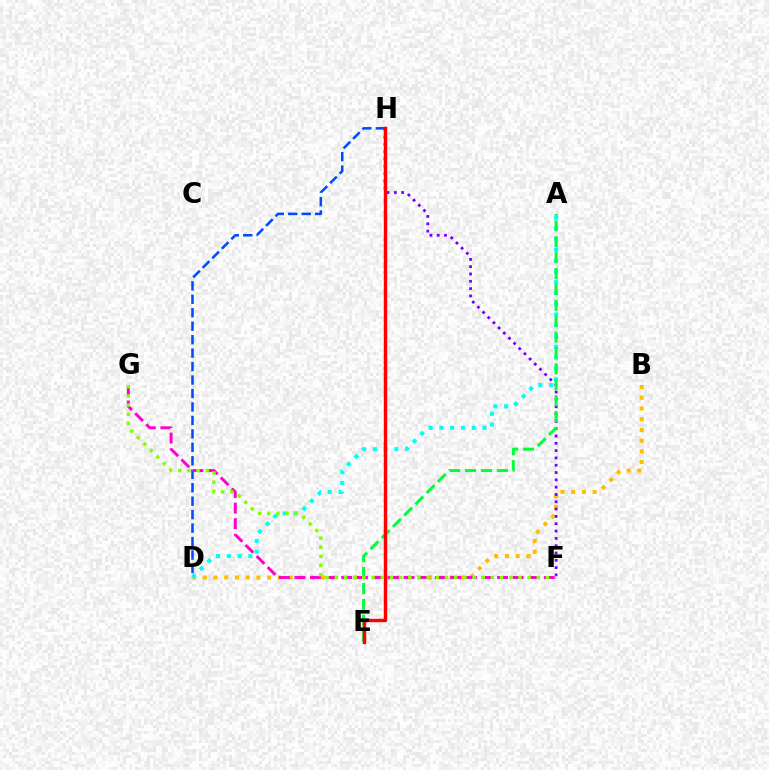{('B', 'D'): [{'color': '#ffbd00', 'line_style': 'dotted', 'thickness': 2.91}], ('D', 'H'): [{'color': '#004bff', 'line_style': 'dashed', 'thickness': 1.83}], ('F', 'G'): [{'color': '#ff00cf', 'line_style': 'dashed', 'thickness': 2.12}, {'color': '#84ff00', 'line_style': 'dotted', 'thickness': 2.49}], ('F', 'H'): [{'color': '#7200ff', 'line_style': 'dotted', 'thickness': 1.99}], ('A', 'D'): [{'color': '#00fff6', 'line_style': 'dotted', 'thickness': 2.93}], ('A', 'E'): [{'color': '#00ff39', 'line_style': 'dashed', 'thickness': 2.16}], ('E', 'H'): [{'color': '#ff0000', 'line_style': 'solid', 'thickness': 2.46}]}